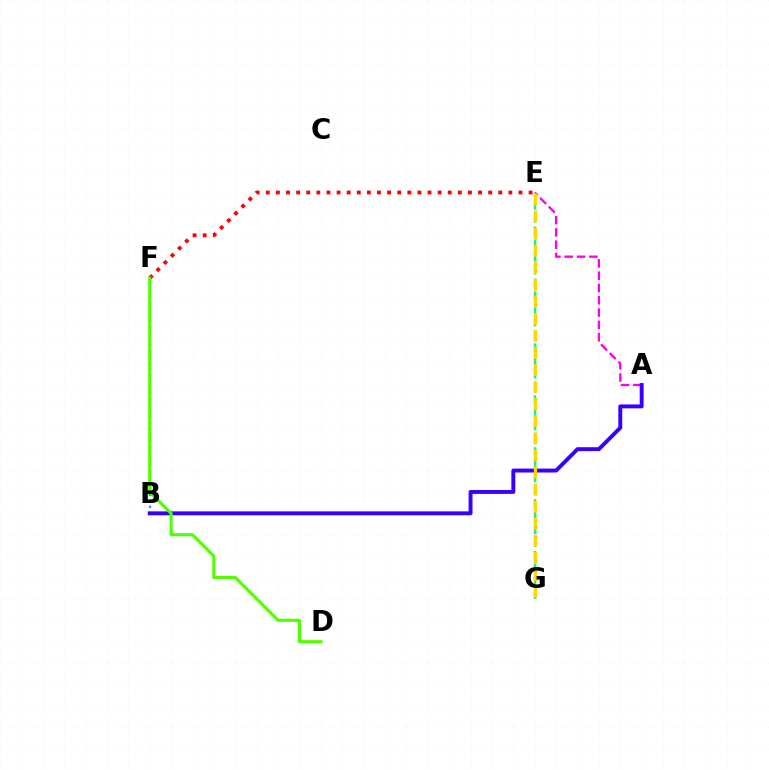{('B', 'F'): [{'color': '#009eff', 'line_style': 'dotted', 'thickness': 1.63}], ('A', 'E'): [{'color': '#ff00ed', 'line_style': 'dashed', 'thickness': 1.67}], ('A', 'B'): [{'color': '#3700ff', 'line_style': 'solid', 'thickness': 2.82}], ('E', 'G'): [{'color': '#00ff86', 'line_style': 'dashed', 'thickness': 1.76}, {'color': '#ffd500', 'line_style': 'dashed', 'thickness': 2.32}], ('E', 'F'): [{'color': '#ff0000', 'line_style': 'dotted', 'thickness': 2.75}], ('D', 'F'): [{'color': '#4fff00', 'line_style': 'solid', 'thickness': 2.23}]}